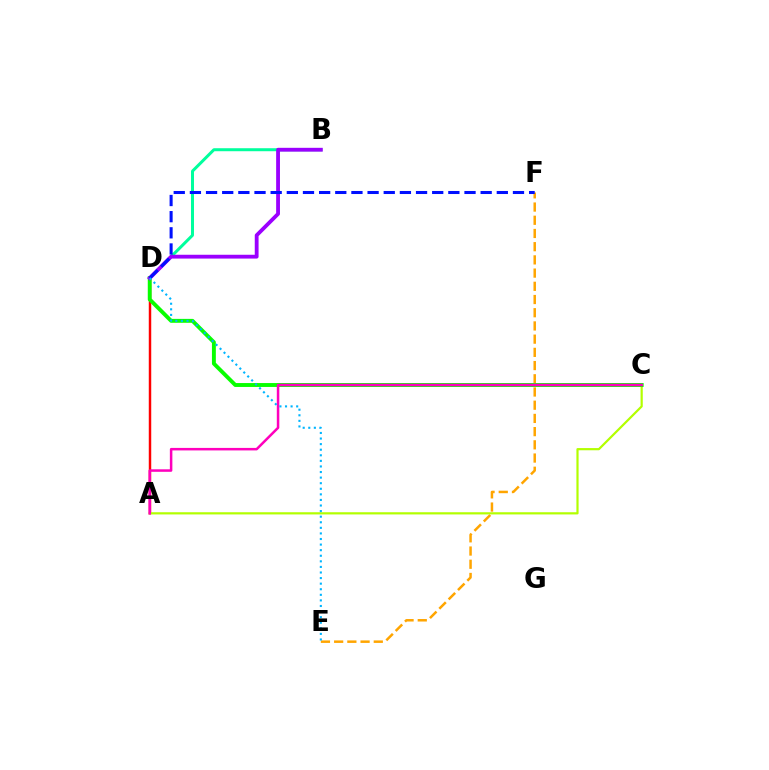{('E', 'F'): [{'color': '#ffa500', 'line_style': 'dashed', 'thickness': 1.79}], ('A', 'D'): [{'color': '#ff0000', 'line_style': 'solid', 'thickness': 1.77}], ('A', 'C'): [{'color': '#b3ff00', 'line_style': 'solid', 'thickness': 1.58}, {'color': '#ff00bd', 'line_style': 'solid', 'thickness': 1.81}], ('C', 'D'): [{'color': '#08ff00', 'line_style': 'solid', 'thickness': 2.81}], ('B', 'D'): [{'color': '#00ff9d', 'line_style': 'solid', 'thickness': 2.16}, {'color': '#9b00ff', 'line_style': 'solid', 'thickness': 2.75}], ('D', 'F'): [{'color': '#0010ff', 'line_style': 'dashed', 'thickness': 2.19}], ('D', 'E'): [{'color': '#00b5ff', 'line_style': 'dotted', 'thickness': 1.52}]}